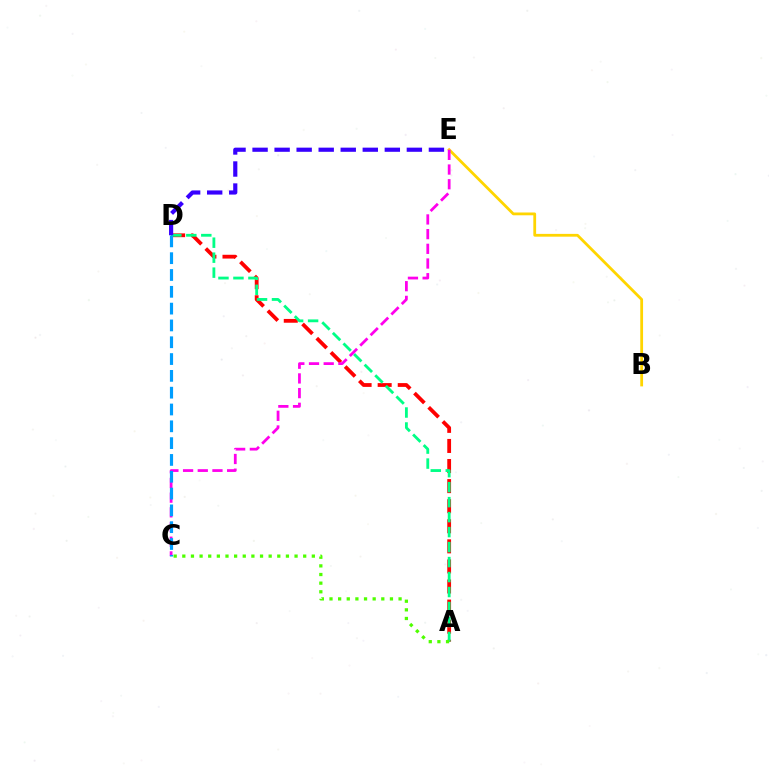{('A', 'D'): [{'color': '#ff0000', 'line_style': 'dashed', 'thickness': 2.73}, {'color': '#00ff86', 'line_style': 'dashed', 'thickness': 2.04}], ('B', 'E'): [{'color': '#ffd500', 'line_style': 'solid', 'thickness': 2.01}], ('D', 'E'): [{'color': '#3700ff', 'line_style': 'dashed', 'thickness': 2.99}], ('C', 'E'): [{'color': '#ff00ed', 'line_style': 'dashed', 'thickness': 2.0}], ('A', 'C'): [{'color': '#4fff00', 'line_style': 'dotted', 'thickness': 2.35}], ('C', 'D'): [{'color': '#009eff', 'line_style': 'dashed', 'thickness': 2.28}]}